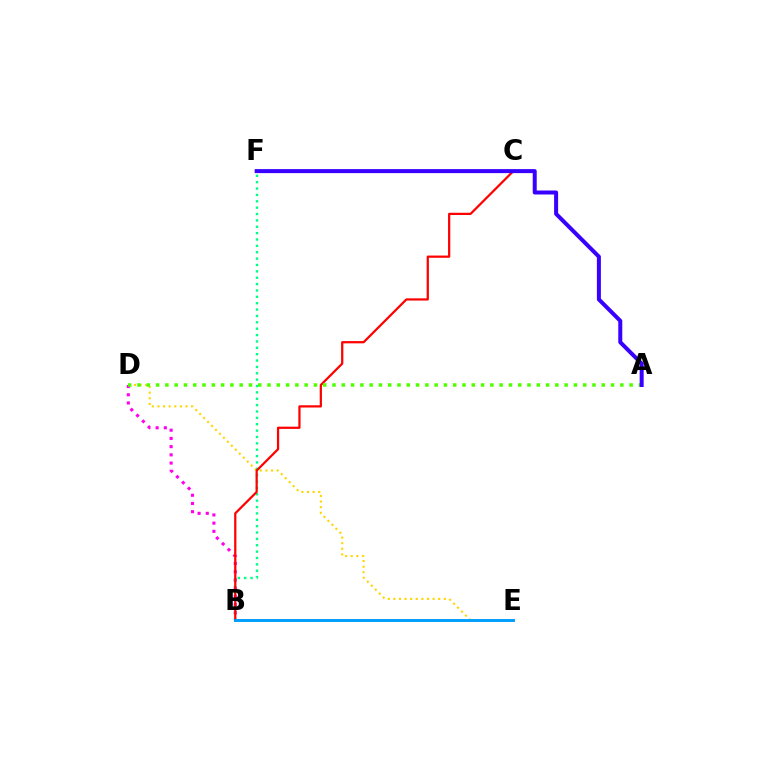{('D', 'E'): [{'color': '#ffd500', 'line_style': 'dotted', 'thickness': 1.52}], ('B', 'D'): [{'color': '#ff00ed', 'line_style': 'dotted', 'thickness': 2.23}], ('B', 'F'): [{'color': '#00ff86', 'line_style': 'dotted', 'thickness': 1.73}], ('B', 'C'): [{'color': '#ff0000', 'line_style': 'solid', 'thickness': 1.61}], ('A', 'D'): [{'color': '#4fff00', 'line_style': 'dotted', 'thickness': 2.52}], ('B', 'E'): [{'color': '#009eff', 'line_style': 'solid', 'thickness': 2.1}], ('A', 'F'): [{'color': '#3700ff', 'line_style': 'solid', 'thickness': 2.88}]}